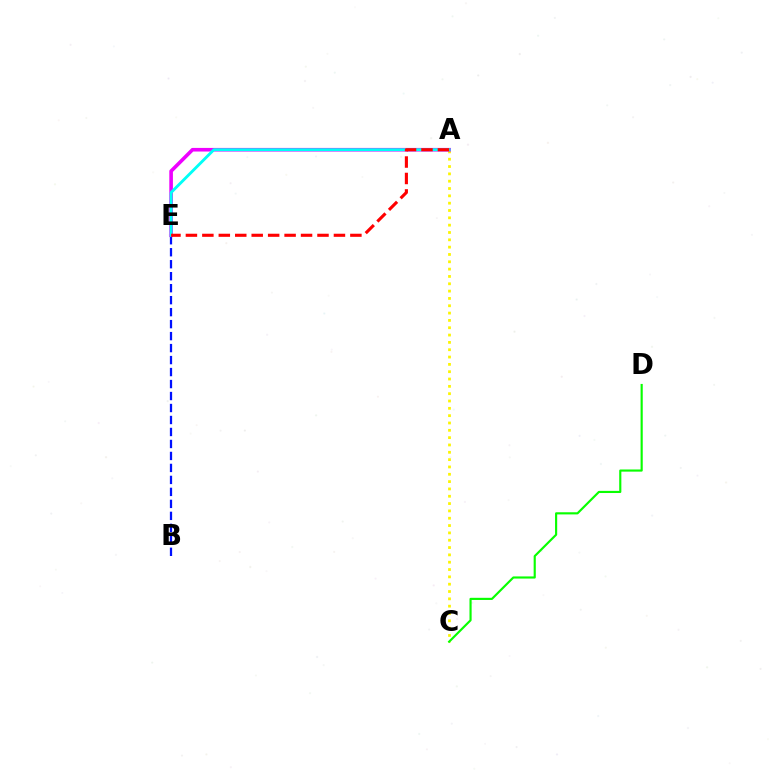{('B', 'E'): [{'color': '#0010ff', 'line_style': 'dashed', 'thickness': 1.63}], ('A', 'C'): [{'color': '#fcf500', 'line_style': 'dotted', 'thickness': 1.99}], ('C', 'D'): [{'color': '#08ff00', 'line_style': 'solid', 'thickness': 1.55}], ('A', 'E'): [{'color': '#ee00ff', 'line_style': 'solid', 'thickness': 2.6}, {'color': '#00fff6', 'line_style': 'solid', 'thickness': 2.06}, {'color': '#ff0000', 'line_style': 'dashed', 'thickness': 2.23}]}